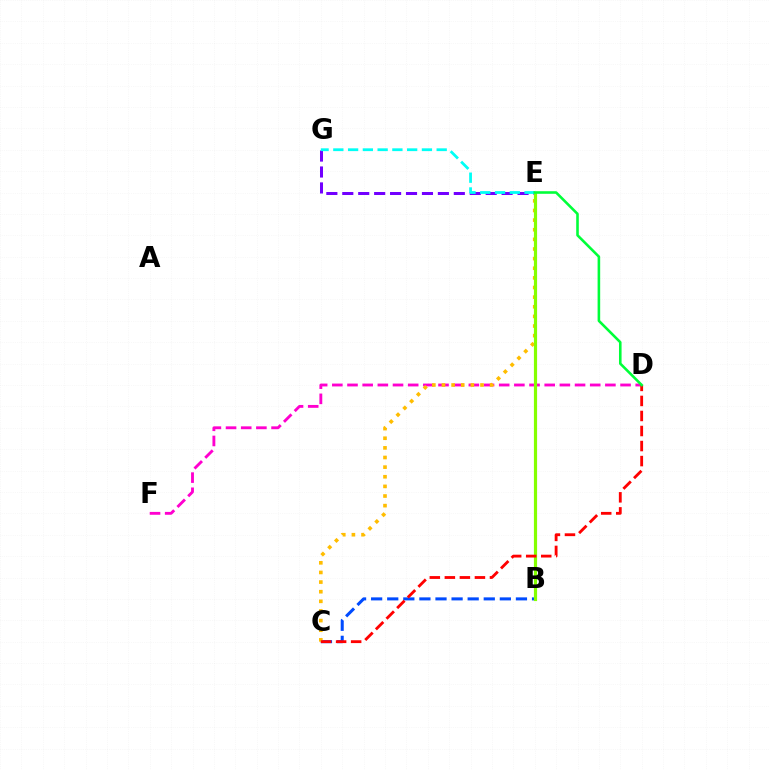{('D', 'F'): [{'color': '#ff00cf', 'line_style': 'dashed', 'thickness': 2.06}], ('B', 'C'): [{'color': '#004bff', 'line_style': 'dashed', 'thickness': 2.19}], ('E', 'G'): [{'color': '#7200ff', 'line_style': 'dashed', 'thickness': 2.16}, {'color': '#00fff6', 'line_style': 'dashed', 'thickness': 2.01}], ('C', 'E'): [{'color': '#ffbd00', 'line_style': 'dotted', 'thickness': 2.62}], ('B', 'E'): [{'color': '#84ff00', 'line_style': 'solid', 'thickness': 2.29}], ('C', 'D'): [{'color': '#ff0000', 'line_style': 'dashed', 'thickness': 2.04}], ('D', 'E'): [{'color': '#00ff39', 'line_style': 'solid', 'thickness': 1.86}]}